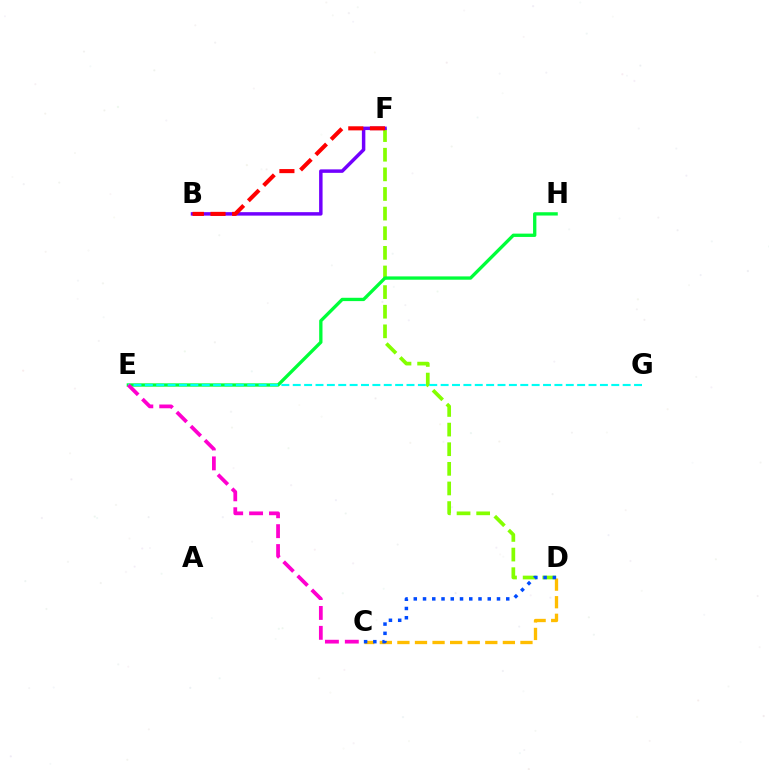{('D', 'F'): [{'color': '#84ff00', 'line_style': 'dashed', 'thickness': 2.67}], ('C', 'D'): [{'color': '#ffbd00', 'line_style': 'dashed', 'thickness': 2.39}, {'color': '#004bff', 'line_style': 'dotted', 'thickness': 2.51}], ('E', 'H'): [{'color': '#00ff39', 'line_style': 'solid', 'thickness': 2.39}], ('B', 'F'): [{'color': '#7200ff', 'line_style': 'solid', 'thickness': 2.5}, {'color': '#ff0000', 'line_style': 'dashed', 'thickness': 2.94}], ('E', 'G'): [{'color': '#00fff6', 'line_style': 'dashed', 'thickness': 1.55}], ('C', 'E'): [{'color': '#ff00cf', 'line_style': 'dashed', 'thickness': 2.7}]}